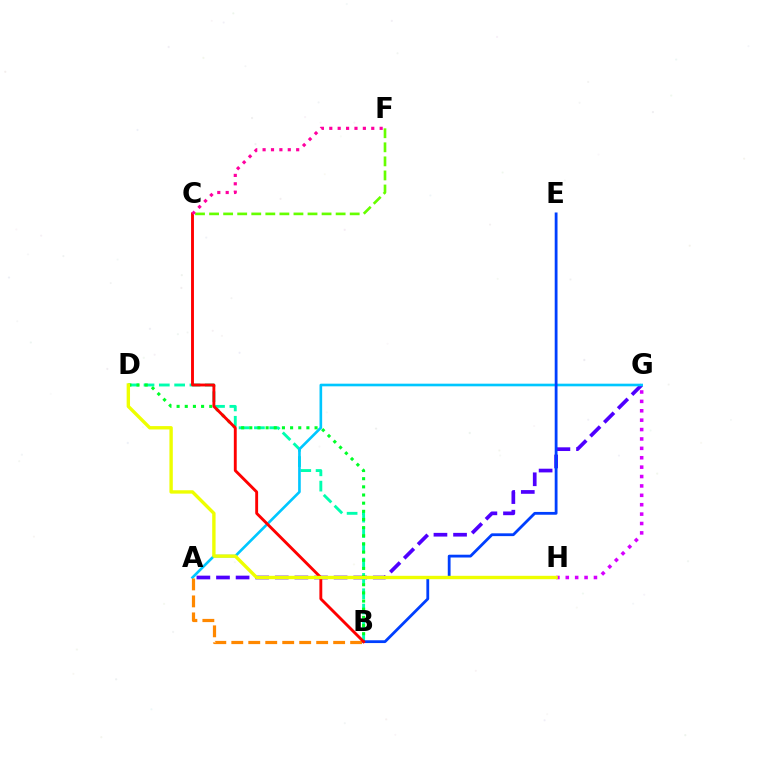{('A', 'G'): [{'color': '#4f00ff', 'line_style': 'dashed', 'thickness': 2.66}, {'color': '#00c7ff', 'line_style': 'solid', 'thickness': 1.9}], ('B', 'D'): [{'color': '#00ffaf', 'line_style': 'dashed', 'thickness': 2.08}, {'color': '#00ff27', 'line_style': 'dotted', 'thickness': 2.22}], ('G', 'H'): [{'color': '#d600ff', 'line_style': 'dotted', 'thickness': 2.55}], ('B', 'E'): [{'color': '#003fff', 'line_style': 'solid', 'thickness': 2.01}], ('C', 'F'): [{'color': '#66ff00', 'line_style': 'dashed', 'thickness': 1.91}, {'color': '#ff00a0', 'line_style': 'dotted', 'thickness': 2.28}], ('A', 'B'): [{'color': '#ff8800', 'line_style': 'dashed', 'thickness': 2.31}], ('B', 'C'): [{'color': '#ff0000', 'line_style': 'solid', 'thickness': 2.07}], ('D', 'H'): [{'color': '#eeff00', 'line_style': 'solid', 'thickness': 2.43}]}